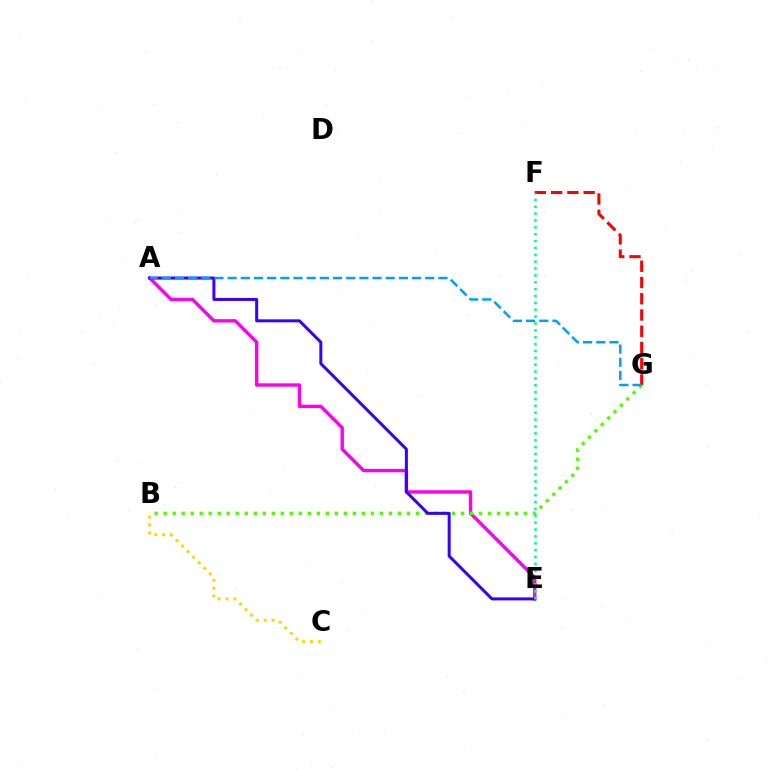{('A', 'E'): [{'color': '#ff00ed', 'line_style': 'solid', 'thickness': 2.45}, {'color': '#3700ff', 'line_style': 'solid', 'thickness': 2.17}], ('B', 'G'): [{'color': '#4fff00', 'line_style': 'dotted', 'thickness': 2.45}], ('F', 'G'): [{'color': '#ff0000', 'line_style': 'dashed', 'thickness': 2.21}], ('E', 'F'): [{'color': '#00ff86', 'line_style': 'dotted', 'thickness': 1.87}], ('B', 'C'): [{'color': '#ffd500', 'line_style': 'dotted', 'thickness': 2.14}], ('A', 'G'): [{'color': '#009eff', 'line_style': 'dashed', 'thickness': 1.79}]}